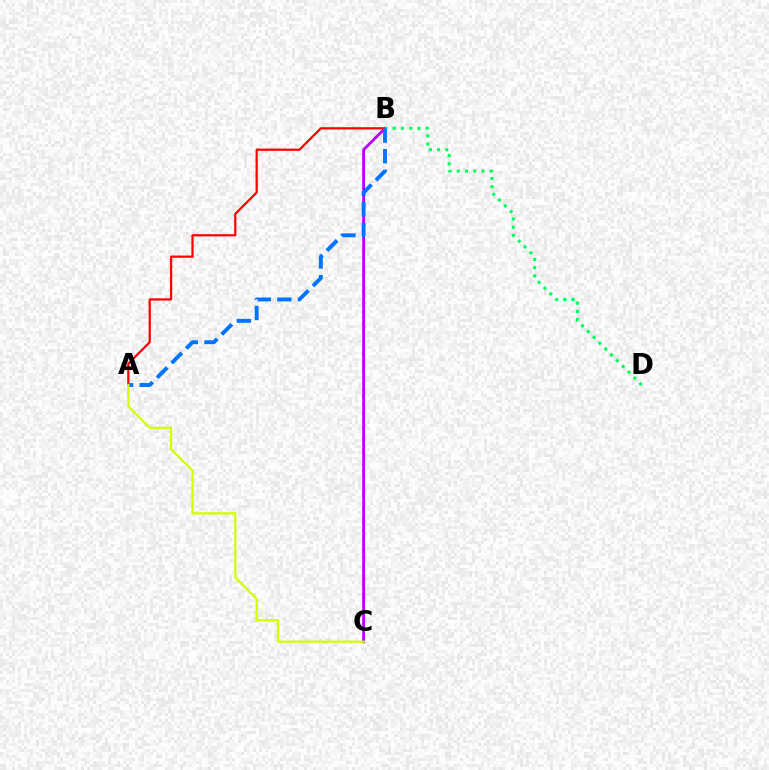{('B', 'C'): [{'color': '#b900ff', 'line_style': 'solid', 'thickness': 2.02}], ('A', 'B'): [{'color': '#ff0000', 'line_style': 'solid', 'thickness': 1.61}, {'color': '#0074ff', 'line_style': 'dashed', 'thickness': 2.8}], ('B', 'D'): [{'color': '#00ff5c', 'line_style': 'dotted', 'thickness': 2.23}], ('A', 'C'): [{'color': '#d1ff00', 'line_style': 'solid', 'thickness': 1.62}]}